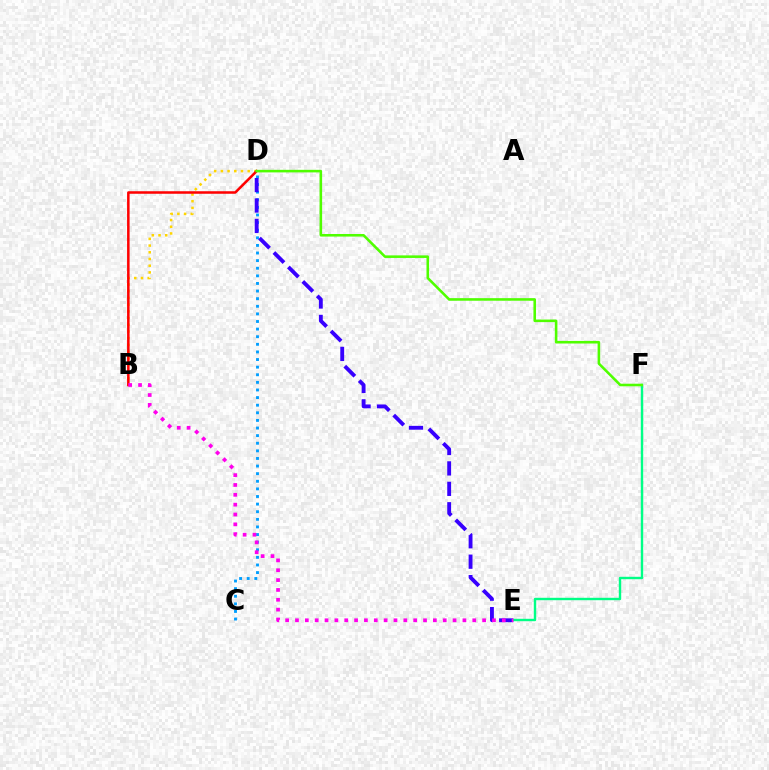{('B', 'D'): [{'color': '#ffd500', 'line_style': 'dotted', 'thickness': 1.82}, {'color': '#ff0000', 'line_style': 'solid', 'thickness': 1.81}], ('C', 'D'): [{'color': '#009eff', 'line_style': 'dotted', 'thickness': 2.07}], ('D', 'E'): [{'color': '#3700ff', 'line_style': 'dashed', 'thickness': 2.78}], ('E', 'F'): [{'color': '#00ff86', 'line_style': 'solid', 'thickness': 1.73}], ('B', 'E'): [{'color': '#ff00ed', 'line_style': 'dotted', 'thickness': 2.68}], ('D', 'F'): [{'color': '#4fff00', 'line_style': 'solid', 'thickness': 1.85}]}